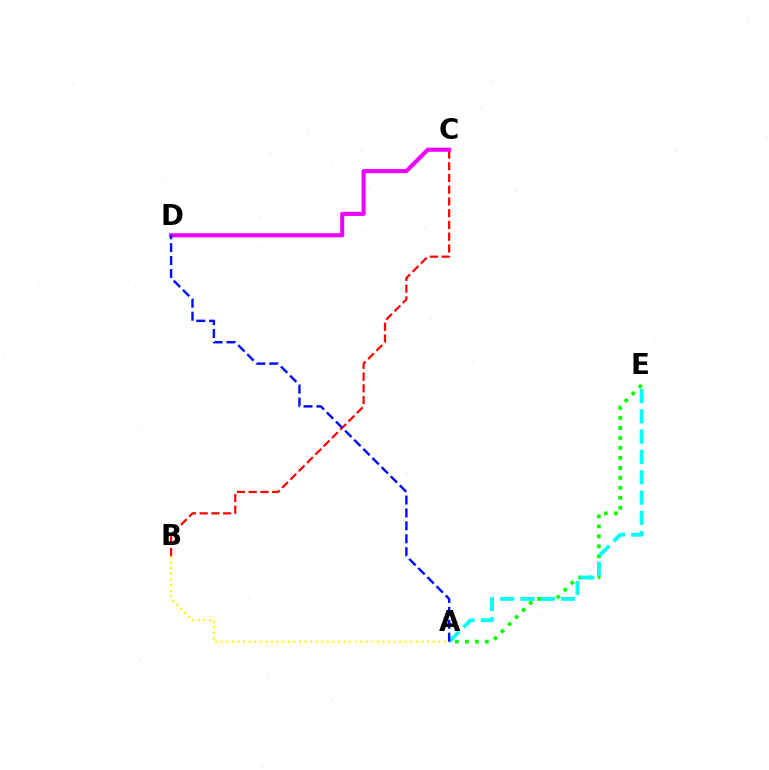{('A', 'E'): [{'color': '#08ff00', 'line_style': 'dotted', 'thickness': 2.71}, {'color': '#00fff6', 'line_style': 'dashed', 'thickness': 2.76}], ('A', 'B'): [{'color': '#fcf500', 'line_style': 'dotted', 'thickness': 1.52}], ('B', 'C'): [{'color': '#ff0000', 'line_style': 'dashed', 'thickness': 1.6}], ('C', 'D'): [{'color': '#ee00ff', 'line_style': 'solid', 'thickness': 2.93}], ('A', 'D'): [{'color': '#0010ff', 'line_style': 'dashed', 'thickness': 1.75}]}